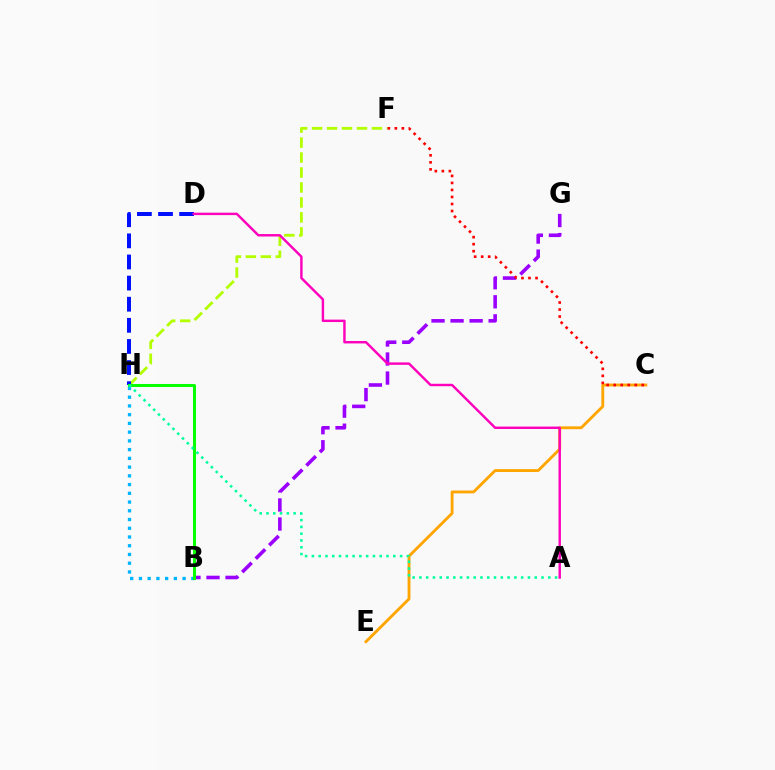{('B', 'G'): [{'color': '#9b00ff', 'line_style': 'dashed', 'thickness': 2.59}], ('F', 'H'): [{'color': '#b3ff00', 'line_style': 'dashed', 'thickness': 2.03}], ('C', 'E'): [{'color': '#ffa500', 'line_style': 'solid', 'thickness': 2.05}], ('C', 'F'): [{'color': '#ff0000', 'line_style': 'dotted', 'thickness': 1.91}], ('B', 'H'): [{'color': '#00b5ff', 'line_style': 'dotted', 'thickness': 2.37}, {'color': '#08ff00', 'line_style': 'solid', 'thickness': 2.18}], ('D', 'H'): [{'color': '#0010ff', 'line_style': 'dashed', 'thickness': 2.87}], ('A', 'D'): [{'color': '#ff00bd', 'line_style': 'solid', 'thickness': 1.75}], ('A', 'H'): [{'color': '#00ff9d', 'line_style': 'dotted', 'thickness': 1.84}]}